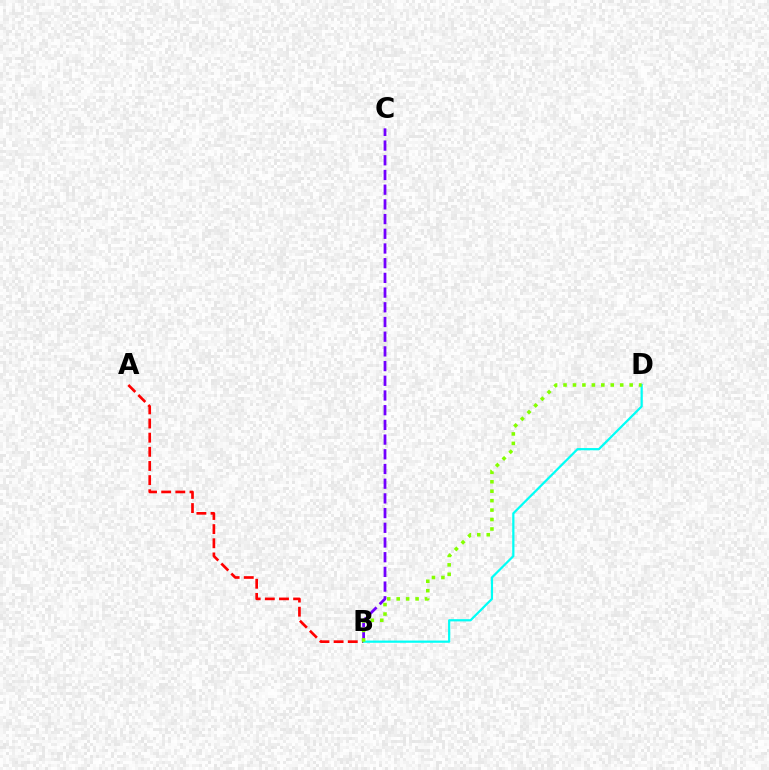{('B', 'C'): [{'color': '#7200ff', 'line_style': 'dashed', 'thickness': 2.0}], ('A', 'B'): [{'color': '#ff0000', 'line_style': 'dashed', 'thickness': 1.92}], ('B', 'D'): [{'color': '#00fff6', 'line_style': 'solid', 'thickness': 1.61}, {'color': '#84ff00', 'line_style': 'dotted', 'thickness': 2.57}]}